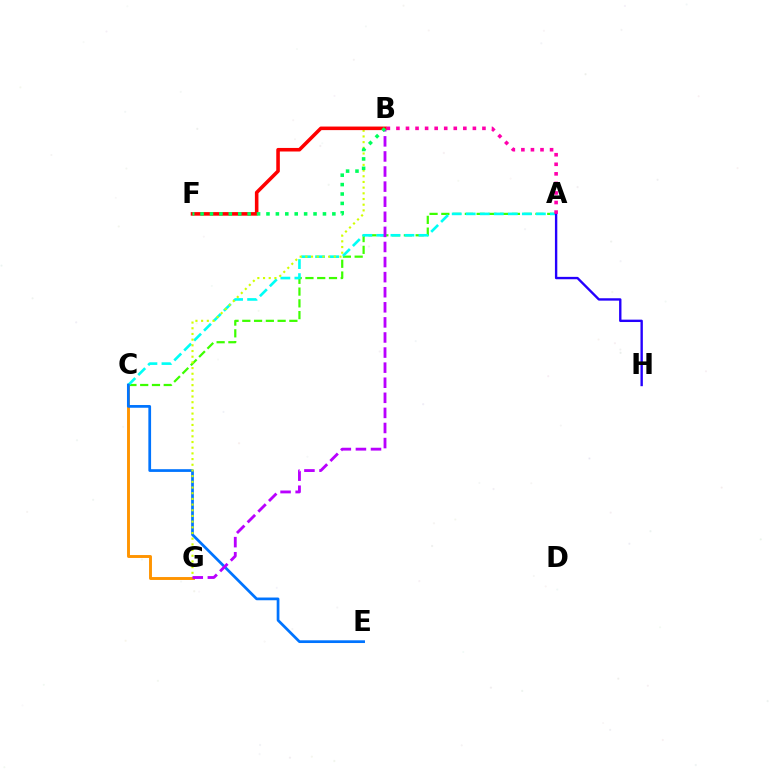{('A', 'C'): [{'color': '#3dff00', 'line_style': 'dashed', 'thickness': 1.6}, {'color': '#00fff6', 'line_style': 'dashed', 'thickness': 1.91}], ('C', 'G'): [{'color': '#ff9400', 'line_style': 'solid', 'thickness': 2.1}], ('C', 'E'): [{'color': '#0074ff', 'line_style': 'solid', 'thickness': 1.96}], ('B', 'G'): [{'color': '#d1ff00', 'line_style': 'dotted', 'thickness': 1.55}, {'color': '#b900ff', 'line_style': 'dashed', 'thickness': 2.05}], ('A', 'H'): [{'color': '#2500ff', 'line_style': 'solid', 'thickness': 1.71}], ('B', 'F'): [{'color': '#ff0000', 'line_style': 'solid', 'thickness': 2.57}, {'color': '#00ff5c', 'line_style': 'dotted', 'thickness': 2.56}], ('A', 'B'): [{'color': '#ff00ac', 'line_style': 'dotted', 'thickness': 2.6}]}